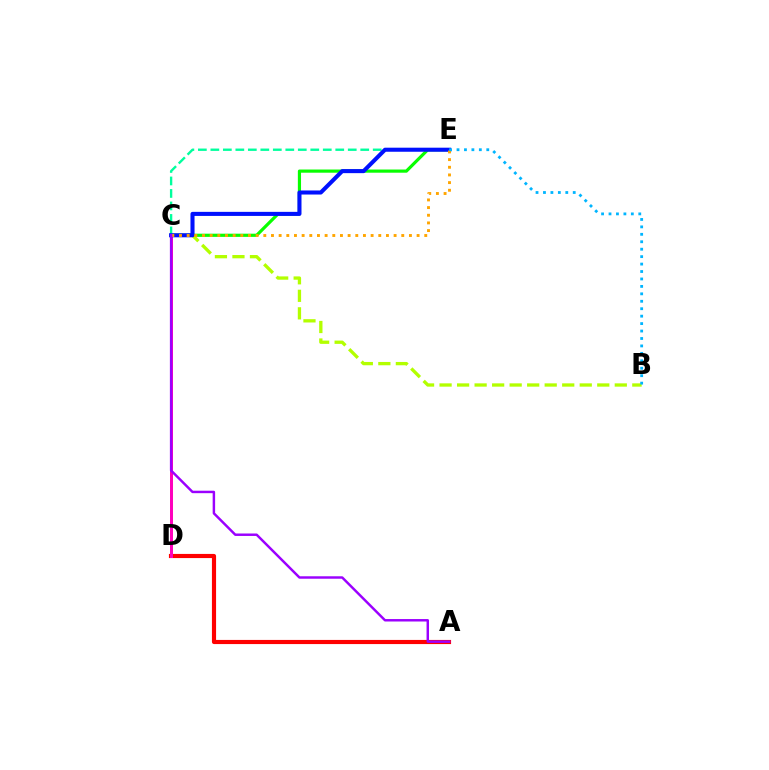{('C', 'E'): [{'color': '#08ff00', 'line_style': 'solid', 'thickness': 2.29}, {'color': '#00ff9d', 'line_style': 'dashed', 'thickness': 1.7}, {'color': '#0010ff', 'line_style': 'solid', 'thickness': 2.93}, {'color': '#ffa500', 'line_style': 'dotted', 'thickness': 2.08}], ('A', 'D'): [{'color': '#ff0000', 'line_style': 'solid', 'thickness': 2.99}], ('B', 'C'): [{'color': '#b3ff00', 'line_style': 'dashed', 'thickness': 2.38}], ('C', 'D'): [{'color': '#ff00bd', 'line_style': 'solid', 'thickness': 2.14}], ('B', 'E'): [{'color': '#00b5ff', 'line_style': 'dotted', 'thickness': 2.02}], ('A', 'C'): [{'color': '#9b00ff', 'line_style': 'solid', 'thickness': 1.77}]}